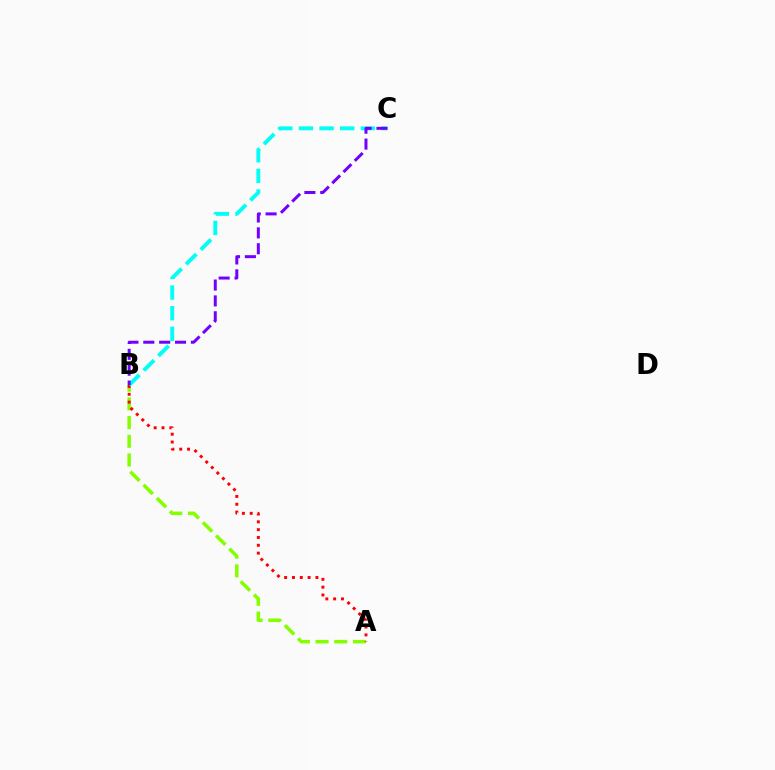{('A', 'B'): [{'color': '#84ff00', 'line_style': 'dashed', 'thickness': 2.54}, {'color': '#ff0000', 'line_style': 'dotted', 'thickness': 2.13}], ('B', 'C'): [{'color': '#00fff6', 'line_style': 'dashed', 'thickness': 2.8}, {'color': '#7200ff', 'line_style': 'dashed', 'thickness': 2.16}]}